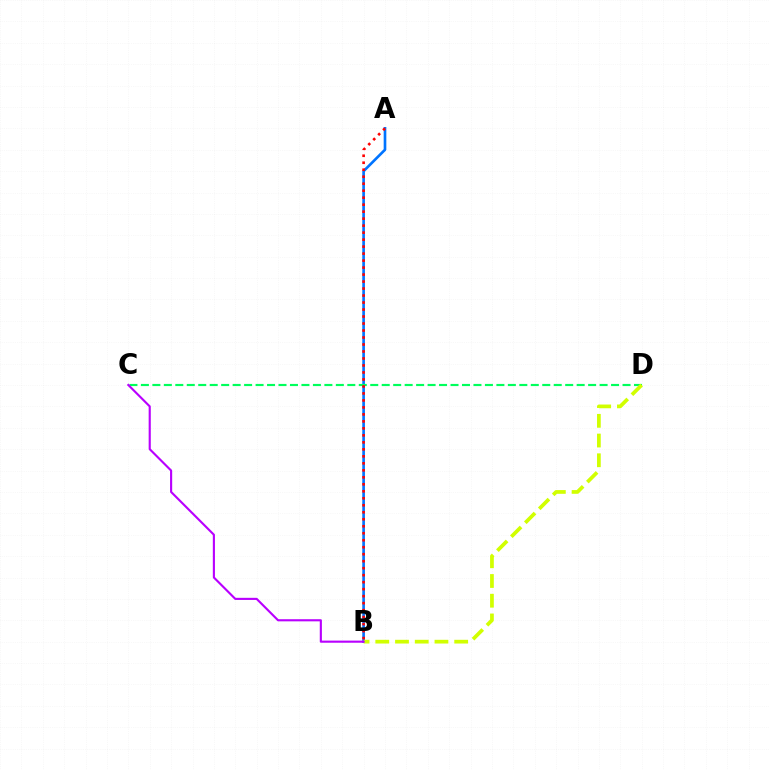{('A', 'B'): [{'color': '#0074ff', 'line_style': 'solid', 'thickness': 1.91}, {'color': '#ff0000', 'line_style': 'dotted', 'thickness': 1.9}], ('C', 'D'): [{'color': '#00ff5c', 'line_style': 'dashed', 'thickness': 1.56}], ('B', 'D'): [{'color': '#d1ff00', 'line_style': 'dashed', 'thickness': 2.68}], ('B', 'C'): [{'color': '#b900ff', 'line_style': 'solid', 'thickness': 1.53}]}